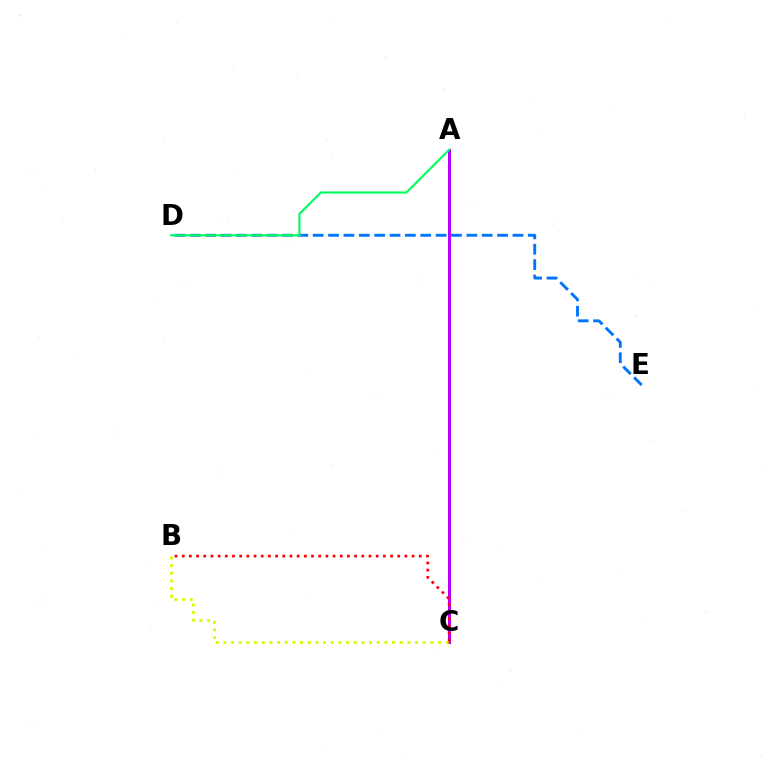{('A', 'C'): [{'color': '#b900ff', 'line_style': 'solid', 'thickness': 2.16}], ('B', 'C'): [{'color': '#ff0000', 'line_style': 'dotted', 'thickness': 1.95}, {'color': '#d1ff00', 'line_style': 'dotted', 'thickness': 2.08}], ('D', 'E'): [{'color': '#0074ff', 'line_style': 'dashed', 'thickness': 2.09}], ('A', 'D'): [{'color': '#00ff5c', 'line_style': 'solid', 'thickness': 1.55}]}